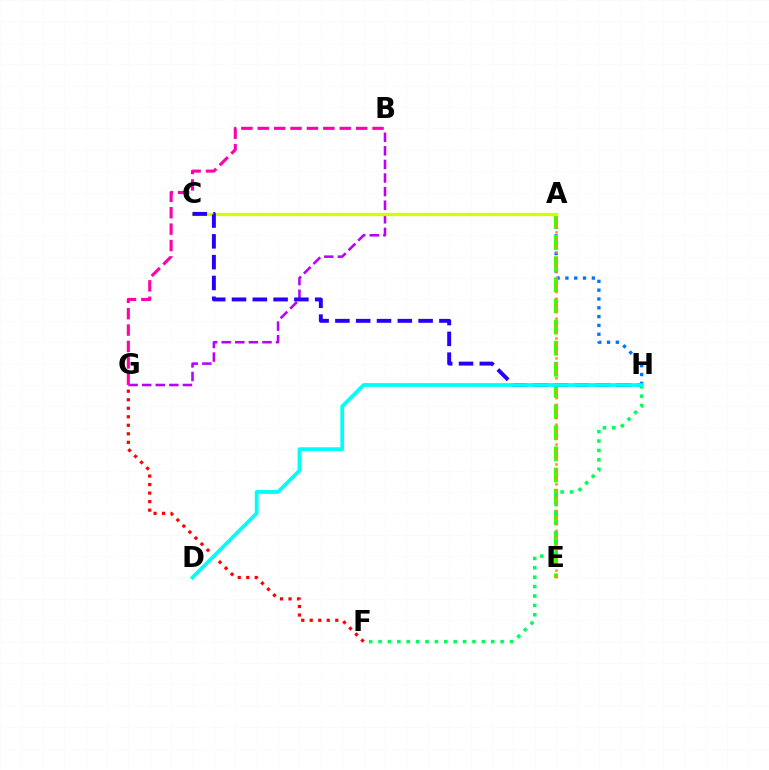{('A', 'H'): [{'color': '#0074ff', 'line_style': 'dotted', 'thickness': 2.4}], ('B', 'G'): [{'color': '#b900ff', 'line_style': 'dashed', 'thickness': 1.85}, {'color': '#ff00ac', 'line_style': 'dashed', 'thickness': 2.23}], ('A', 'E'): [{'color': '#3dff00', 'line_style': 'dashed', 'thickness': 2.87}, {'color': '#ff9400', 'line_style': 'dotted', 'thickness': 1.8}], ('F', 'H'): [{'color': '#00ff5c', 'line_style': 'dotted', 'thickness': 2.55}], ('A', 'C'): [{'color': '#d1ff00', 'line_style': 'solid', 'thickness': 2.39}], ('C', 'H'): [{'color': '#2500ff', 'line_style': 'dashed', 'thickness': 2.83}], ('F', 'G'): [{'color': '#ff0000', 'line_style': 'dotted', 'thickness': 2.31}], ('D', 'H'): [{'color': '#00fff6', 'line_style': 'solid', 'thickness': 2.71}]}